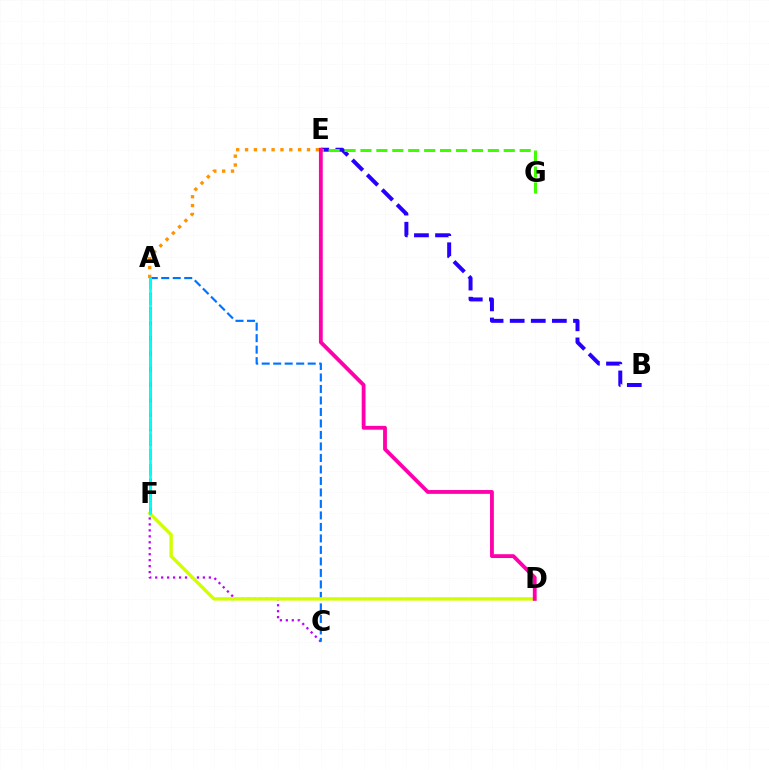{('C', 'F'): [{'color': '#b900ff', 'line_style': 'dotted', 'thickness': 1.62}], ('B', 'E'): [{'color': '#2500ff', 'line_style': 'dashed', 'thickness': 2.87}], ('E', 'G'): [{'color': '#3dff00', 'line_style': 'dashed', 'thickness': 2.16}], ('A', 'E'): [{'color': '#ff9400', 'line_style': 'dotted', 'thickness': 2.41}], ('A', 'C'): [{'color': '#0074ff', 'line_style': 'dashed', 'thickness': 1.56}], ('A', 'F'): [{'color': '#ff0000', 'line_style': 'dashed', 'thickness': 1.94}, {'color': '#00ff5c', 'line_style': 'dashed', 'thickness': 2.11}, {'color': '#00fff6', 'line_style': 'solid', 'thickness': 1.92}], ('D', 'F'): [{'color': '#d1ff00', 'line_style': 'solid', 'thickness': 2.44}], ('D', 'E'): [{'color': '#ff00ac', 'line_style': 'solid', 'thickness': 2.75}]}